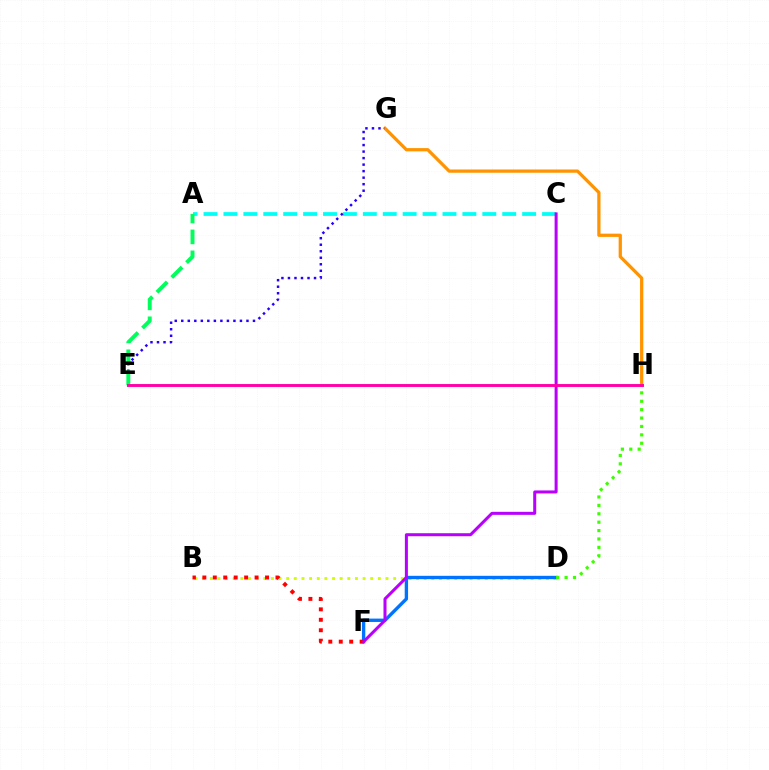{('A', 'C'): [{'color': '#00fff6', 'line_style': 'dashed', 'thickness': 2.71}], ('B', 'D'): [{'color': '#d1ff00', 'line_style': 'dotted', 'thickness': 2.08}], ('G', 'H'): [{'color': '#ff9400', 'line_style': 'solid', 'thickness': 2.33}], ('E', 'G'): [{'color': '#2500ff', 'line_style': 'dotted', 'thickness': 1.77}], ('D', 'F'): [{'color': '#0074ff', 'line_style': 'solid', 'thickness': 2.42}], ('A', 'E'): [{'color': '#00ff5c', 'line_style': 'dashed', 'thickness': 2.84}], ('B', 'F'): [{'color': '#ff0000', 'line_style': 'dotted', 'thickness': 2.84}], ('C', 'F'): [{'color': '#b900ff', 'line_style': 'solid', 'thickness': 2.17}], ('D', 'H'): [{'color': '#3dff00', 'line_style': 'dotted', 'thickness': 2.28}], ('E', 'H'): [{'color': '#ff00ac', 'line_style': 'solid', 'thickness': 2.1}]}